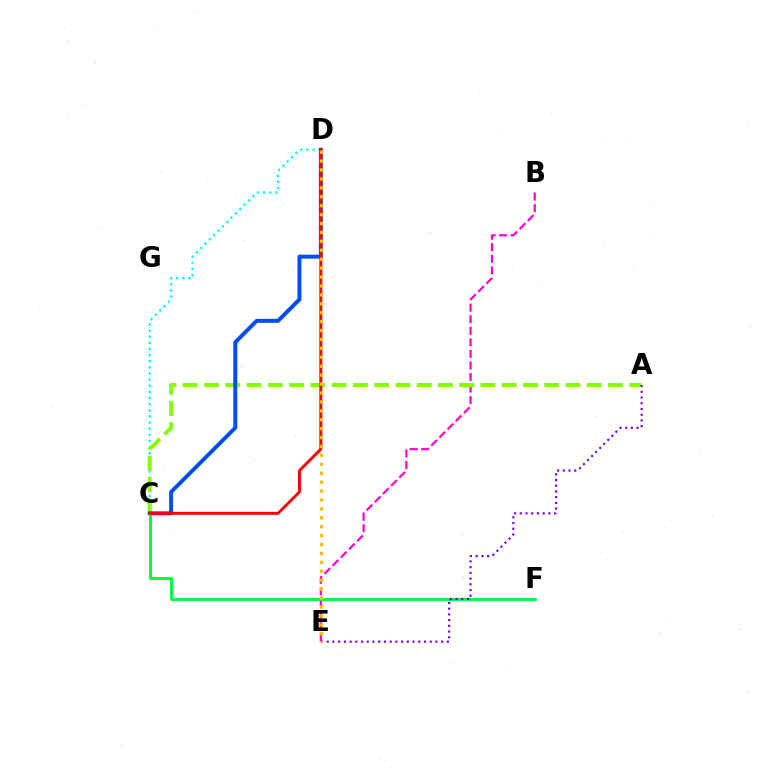{('C', 'D'): [{'color': '#00fff6', 'line_style': 'dotted', 'thickness': 1.67}, {'color': '#004bff', 'line_style': 'solid', 'thickness': 2.82}, {'color': '#ff0000', 'line_style': 'solid', 'thickness': 2.13}], ('B', 'E'): [{'color': '#ff00cf', 'line_style': 'dashed', 'thickness': 1.57}], ('A', 'C'): [{'color': '#84ff00', 'line_style': 'dashed', 'thickness': 2.89}], ('C', 'F'): [{'color': '#00ff39', 'line_style': 'solid', 'thickness': 2.1}], ('A', 'E'): [{'color': '#7200ff', 'line_style': 'dotted', 'thickness': 1.55}], ('D', 'E'): [{'color': '#ffbd00', 'line_style': 'dotted', 'thickness': 2.42}]}